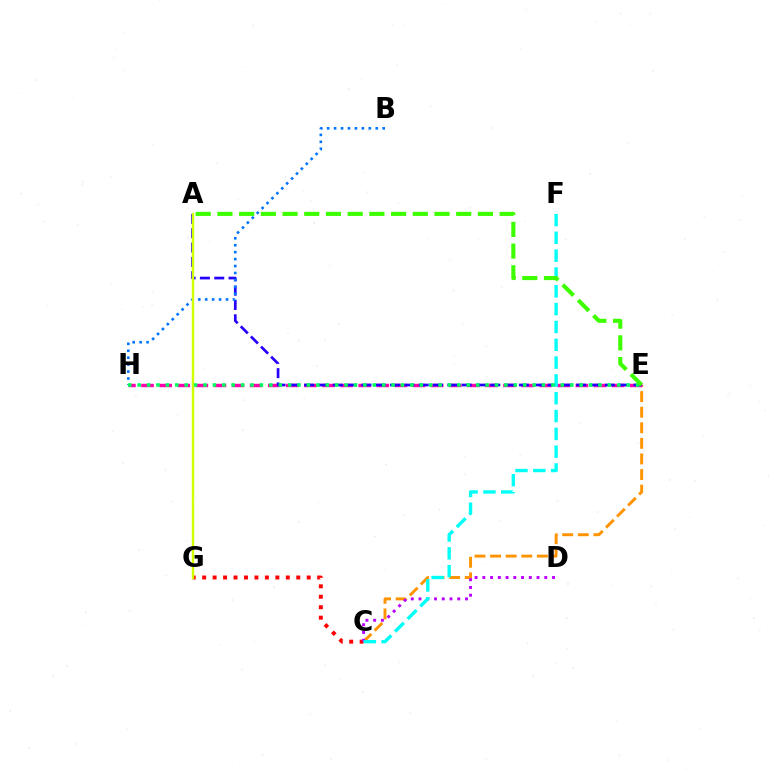{('C', 'G'): [{'color': '#ff0000', 'line_style': 'dotted', 'thickness': 2.84}], ('C', 'E'): [{'color': '#ff9400', 'line_style': 'dashed', 'thickness': 2.12}], ('E', 'H'): [{'color': '#ff00ac', 'line_style': 'dashed', 'thickness': 2.46}, {'color': '#00ff5c', 'line_style': 'dotted', 'thickness': 2.55}], ('C', 'D'): [{'color': '#b900ff', 'line_style': 'dotted', 'thickness': 2.1}], ('A', 'E'): [{'color': '#2500ff', 'line_style': 'dashed', 'thickness': 1.95}, {'color': '#3dff00', 'line_style': 'dashed', 'thickness': 2.95}], ('B', 'H'): [{'color': '#0074ff', 'line_style': 'dotted', 'thickness': 1.89}], ('A', 'G'): [{'color': '#d1ff00', 'line_style': 'solid', 'thickness': 1.74}], ('C', 'F'): [{'color': '#00fff6', 'line_style': 'dashed', 'thickness': 2.42}]}